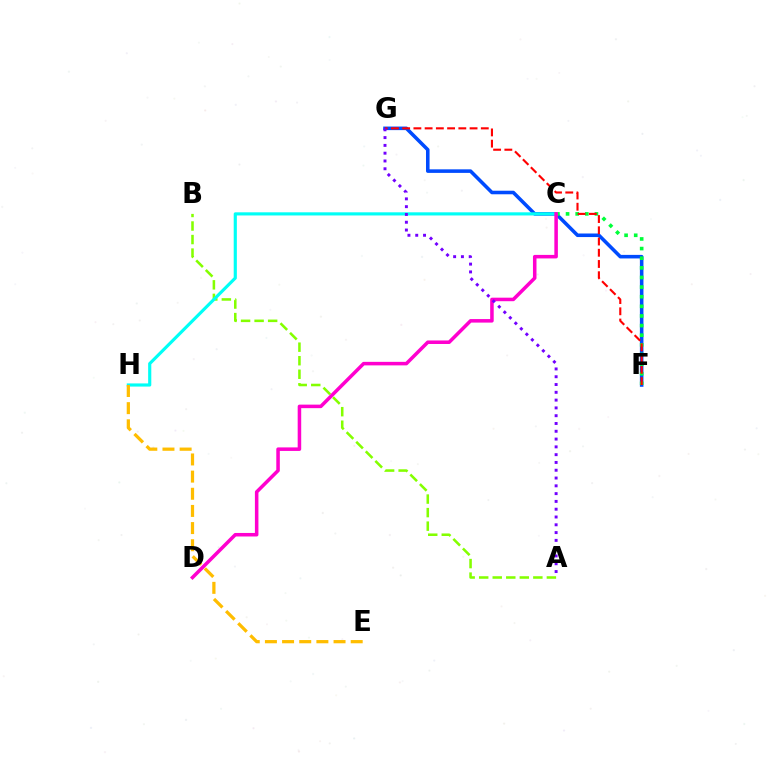{('F', 'G'): [{'color': '#004bff', 'line_style': 'solid', 'thickness': 2.56}, {'color': '#ff0000', 'line_style': 'dashed', 'thickness': 1.53}], ('A', 'B'): [{'color': '#84ff00', 'line_style': 'dashed', 'thickness': 1.84}], ('C', 'F'): [{'color': '#00ff39', 'line_style': 'dotted', 'thickness': 2.62}], ('C', 'H'): [{'color': '#00fff6', 'line_style': 'solid', 'thickness': 2.27}], ('C', 'D'): [{'color': '#ff00cf', 'line_style': 'solid', 'thickness': 2.54}], ('E', 'H'): [{'color': '#ffbd00', 'line_style': 'dashed', 'thickness': 2.33}], ('A', 'G'): [{'color': '#7200ff', 'line_style': 'dotted', 'thickness': 2.12}]}